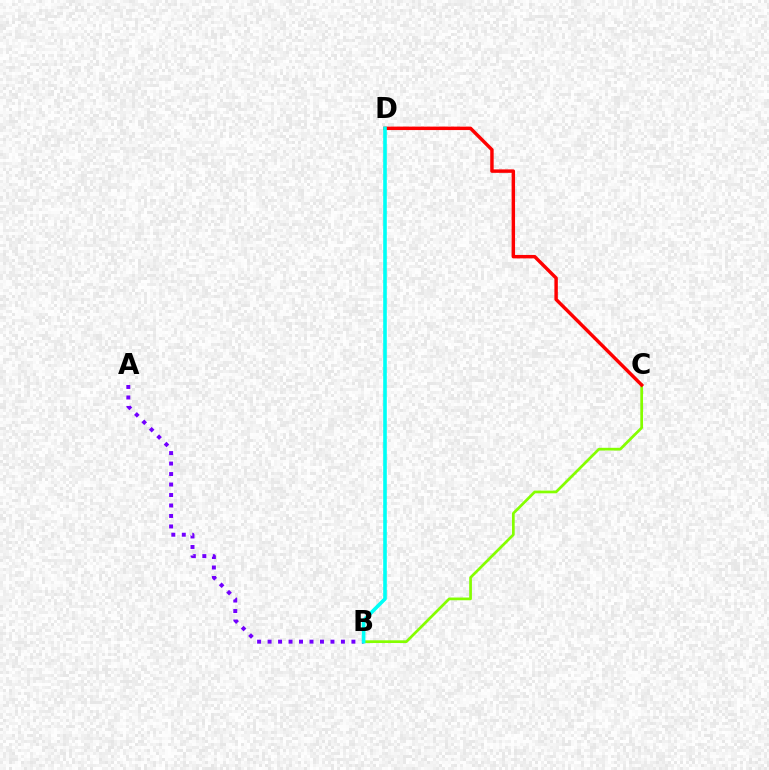{('B', 'C'): [{'color': '#84ff00', 'line_style': 'solid', 'thickness': 1.96}], ('C', 'D'): [{'color': '#ff0000', 'line_style': 'solid', 'thickness': 2.48}], ('A', 'B'): [{'color': '#7200ff', 'line_style': 'dotted', 'thickness': 2.85}], ('B', 'D'): [{'color': '#00fff6', 'line_style': 'solid', 'thickness': 2.6}]}